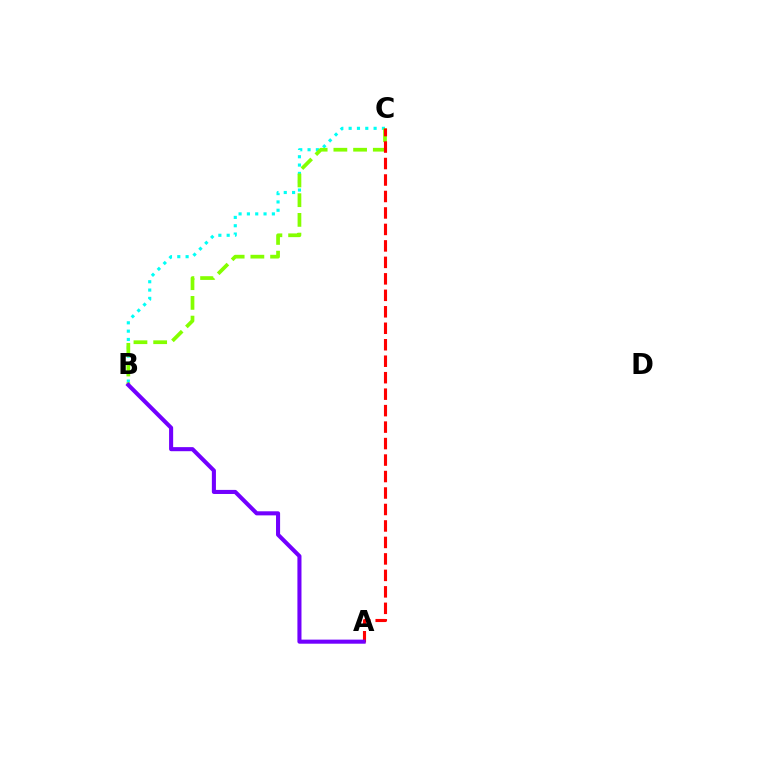{('B', 'C'): [{'color': '#00fff6', 'line_style': 'dotted', 'thickness': 2.26}, {'color': '#84ff00', 'line_style': 'dashed', 'thickness': 2.68}], ('A', 'C'): [{'color': '#ff0000', 'line_style': 'dashed', 'thickness': 2.24}], ('A', 'B'): [{'color': '#7200ff', 'line_style': 'solid', 'thickness': 2.93}]}